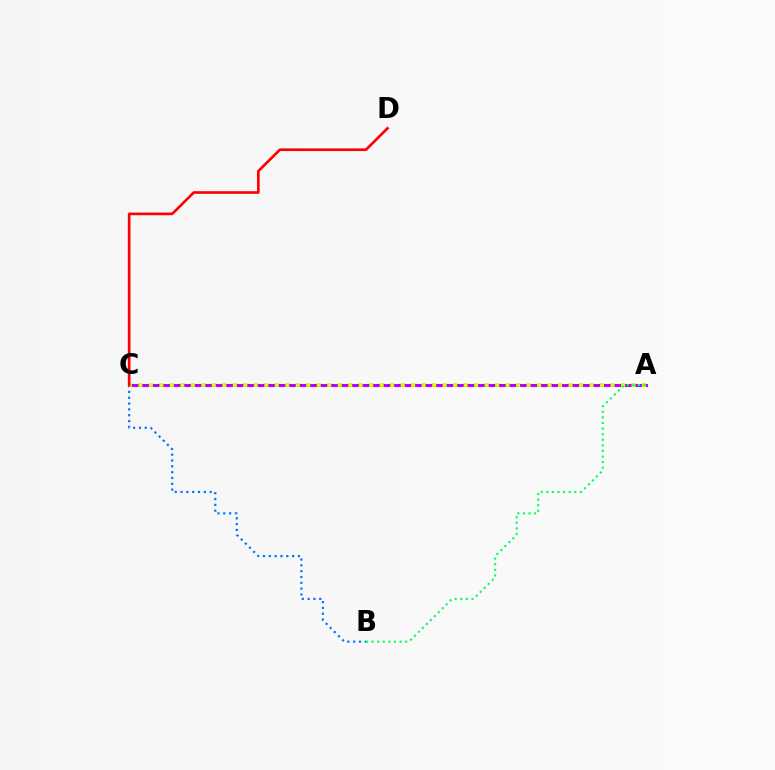{('B', 'C'): [{'color': '#0074ff', 'line_style': 'dotted', 'thickness': 1.58}], ('A', 'C'): [{'color': '#b900ff', 'line_style': 'solid', 'thickness': 2.19}, {'color': '#d1ff00', 'line_style': 'dotted', 'thickness': 2.85}], ('C', 'D'): [{'color': '#ff0000', 'line_style': 'solid', 'thickness': 1.91}], ('A', 'B'): [{'color': '#00ff5c', 'line_style': 'dotted', 'thickness': 1.52}]}